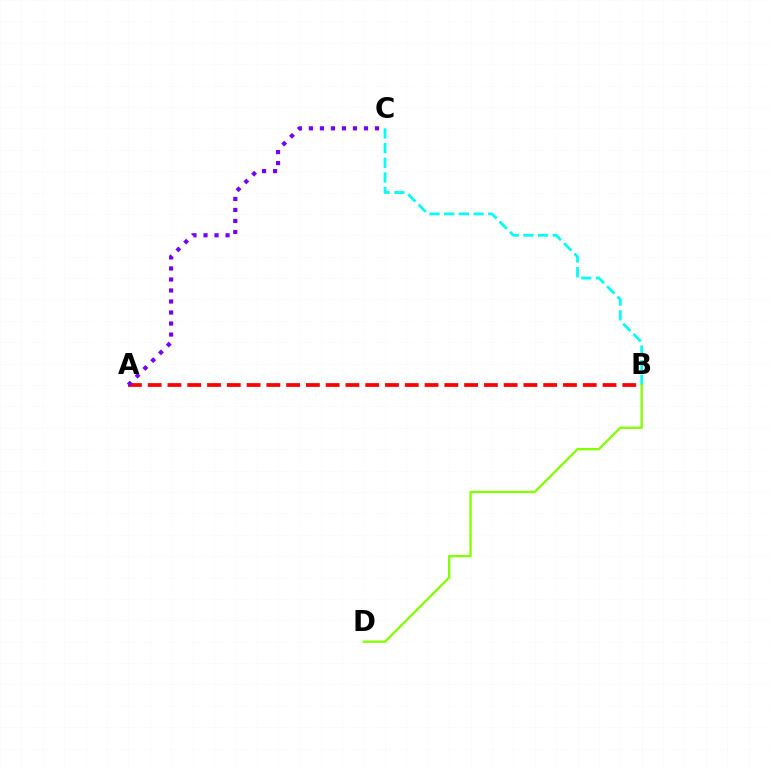{('B', 'C'): [{'color': '#00fff6', 'line_style': 'dashed', 'thickness': 1.99}], ('A', 'B'): [{'color': '#ff0000', 'line_style': 'dashed', 'thickness': 2.69}], ('A', 'C'): [{'color': '#7200ff', 'line_style': 'dotted', 'thickness': 2.99}], ('B', 'D'): [{'color': '#84ff00', 'line_style': 'solid', 'thickness': 1.67}]}